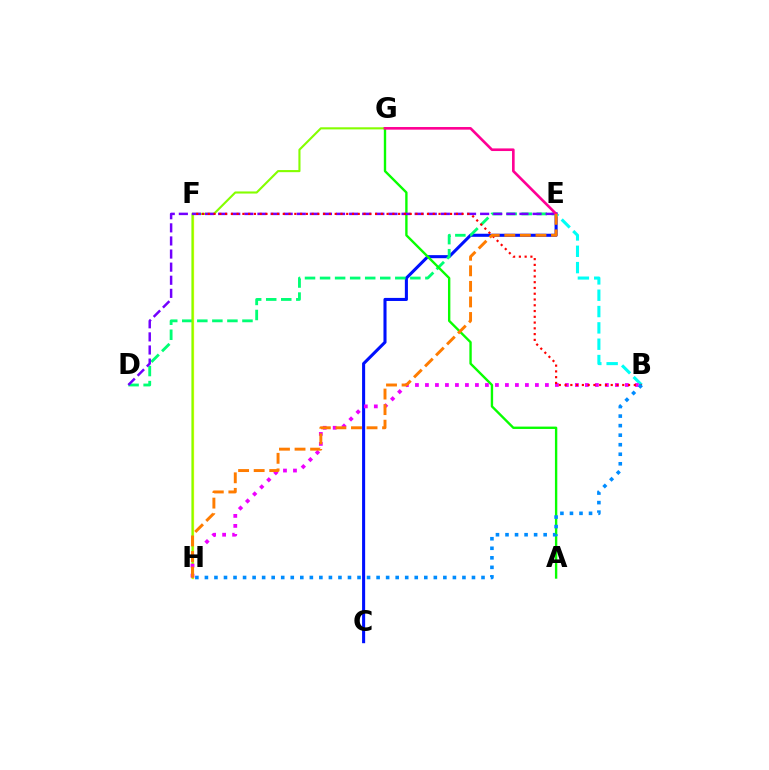{('C', 'E'): [{'color': '#0010ff', 'line_style': 'solid', 'thickness': 2.21}], ('F', 'H'): [{'color': '#fcf500', 'line_style': 'solid', 'thickness': 1.64}], ('D', 'E'): [{'color': '#00ff74', 'line_style': 'dashed', 'thickness': 2.04}, {'color': '#7200ff', 'line_style': 'dashed', 'thickness': 1.78}], ('G', 'H'): [{'color': '#84ff00', 'line_style': 'solid', 'thickness': 1.52}], ('A', 'G'): [{'color': '#08ff00', 'line_style': 'solid', 'thickness': 1.71}], ('B', 'E'): [{'color': '#00fff6', 'line_style': 'dashed', 'thickness': 2.22}], ('B', 'H'): [{'color': '#ee00ff', 'line_style': 'dotted', 'thickness': 2.72}, {'color': '#008cff', 'line_style': 'dotted', 'thickness': 2.59}], ('E', 'G'): [{'color': '#ff0094', 'line_style': 'solid', 'thickness': 1.89}], ('B', 'F'): [{'color': '#ff0000', 'line_style': 'dotted', 'thickness': 1.57}], ('E', 'H'): [{'color': '#ff7c00', 'line_style': 'dashed', 'thickness': 2.11}]}